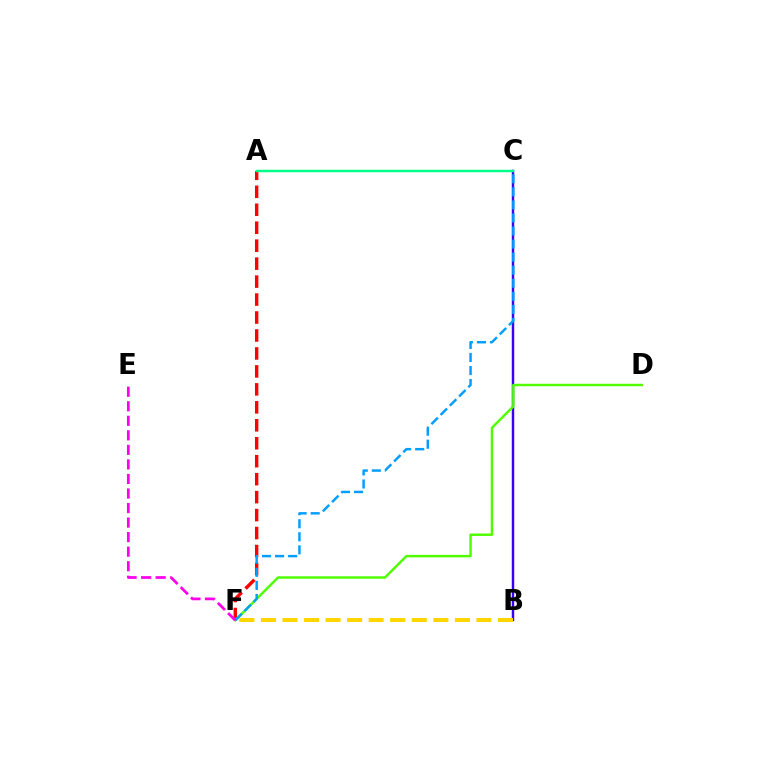{('B', 'C'): [{'color': '#3700ff', 'line_style': 'solid', 'thickness': 1.76}], ('A', 'F'): [{'color': '#ff0000', 'line_style': 'dashed', 'thickness': 2.44}], ('A', 'C'): [{'color': '#00ff86', 'line_style': 'solid', 'thickness': 1.76}], ('B', 'F'): [{'color': '#ffd500', 'line_style': 'dashed', 'thickness': 2.93}], ('D', 'F'): [{'color': '#4fff00', 'line_style': 'solid', 'thickness': 1.77}], ('C', 'F'): [{'color': '#009eff', 'line_style': 'dashed', 'thickness': 1.77}], ('E', 'F'): [{'color': '#ff00ed', 'line_style': 'dashed', 'thickness': 1.98}]}